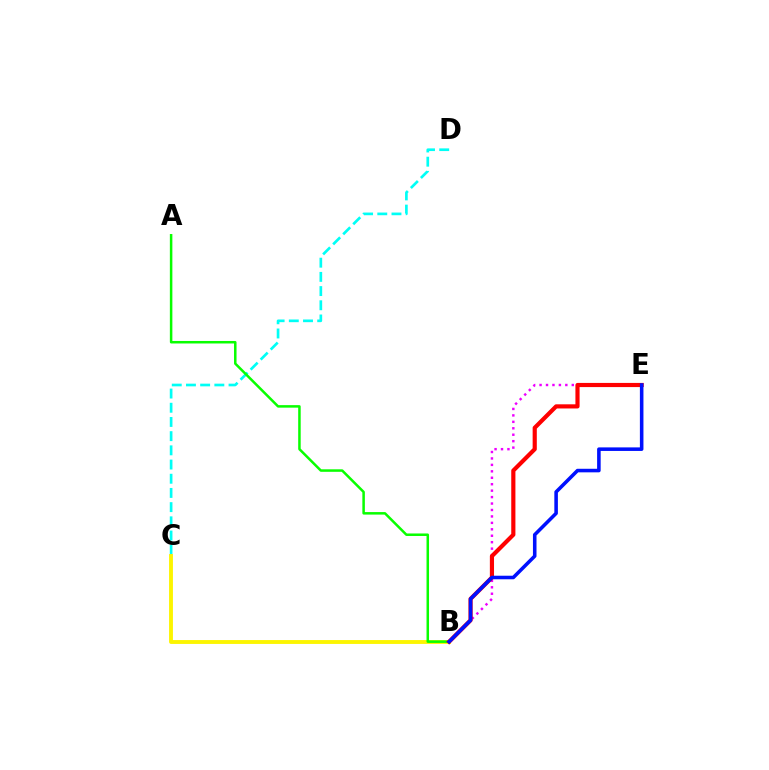{('B', 'E'): [{'color': '#ee00ff', 'line_style': 'dotted', 'thickness': 1.75}, {'color': '#ff0000', 'line_style': 'solid', 'thickness': 3.0}, {'color': '#0010ff', 'line_style': 'solid', 'thickness': 2.56}], ('C', 'D'): [{'color': '#00fff6', 'line_style': 'dashed', 'thickness': 1.93}], ('B', 'C'): [{'color': '#fcf500', 'line_style': 'solid', 'thickness': 2.78}], ('A', 'B'): [{'color': '#08ff00', 'line_style': 'solid', 'thickness': 1.81}]}